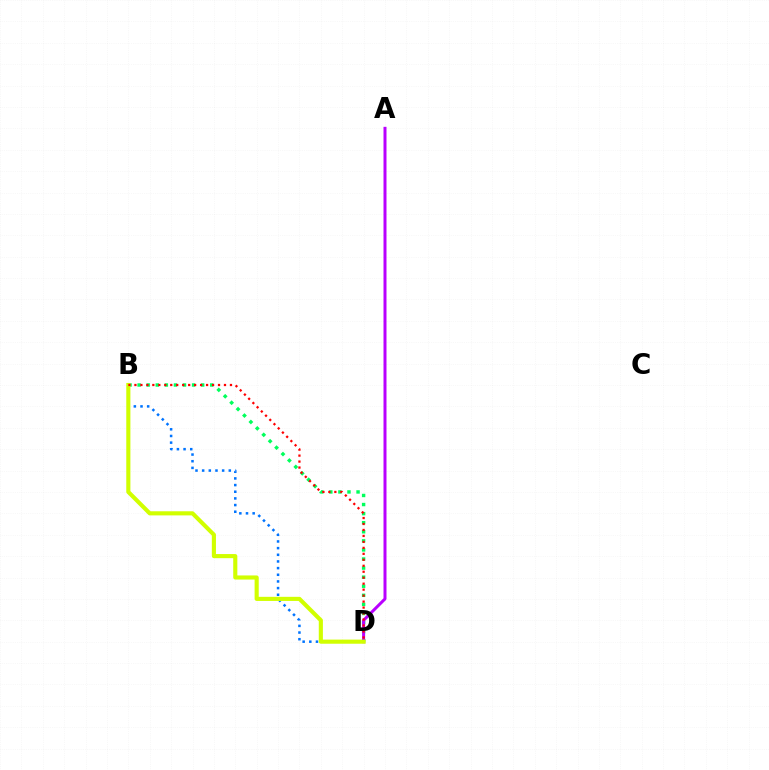{('B', 'D'): [{'color': '#00ff5c', 'line_style': 'dotted', 'thickness': 2.47}, {'color': '#0074ff', 'line_style': 'dotted', 'thickness': 1.81}, {'color': '#d1ff00', 'line_style': 'solid', 'thickness': 2.97}, {'color': '#ff0000', 'line_style': 'dotted', 'thickness': 1.62}], ('A', 'D'): [{'color': '#b900ff', 'line_style': 'solid', 'thickness': 2.16}]}